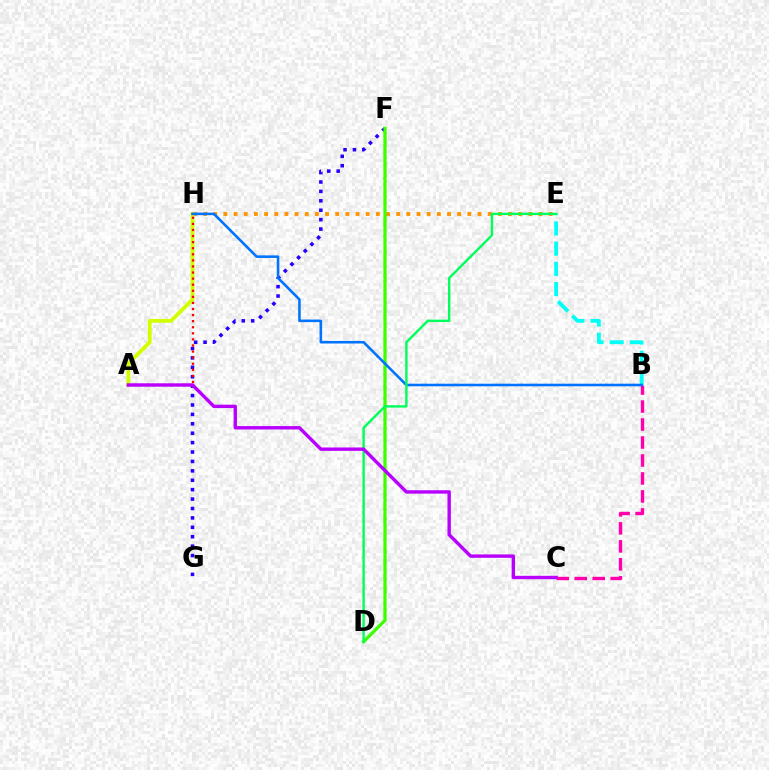{('E', 'H'): [{'color': '#ff9400', 'line_style': 'dotted', 'thickness': 2.76}], ('A', 'H'): [{'color': '#d1ff00', 'line_style': 'solid', 'thickness': 2.75}, {'color': '#ff0000', 'line_style': 'dotted', 'thickness': 1.65}], ('F', 'G'): [{'color': '#2500ff', 'line_style': 'dotted', 'thickness': 2.56}], ('D', 'F'): [{'color': '#3dff00', 'line_style': 'solid', 'thickness': 2.35}], ('B', 'C'): [{'color': '#ff00ac', 'line_style': 'dashed', 'thickness': 2.44}], ('B', 'E'): [{'color': '#00fff6', 'line_style': 'dashed', 'thickness': 2.75}], ('B', 'H'): [{'color': '#0074ff', 'line_style': 'solid', 'thickness': 1.86}], ('D', 'E'): [{'color': '#00ff5c', 'line_style': 'solid', 'thickness': 1.73}], ('A', 'C'): [{'color': '#b900ff', 'line_style': 'solid', 'thickness': 2.44}]}